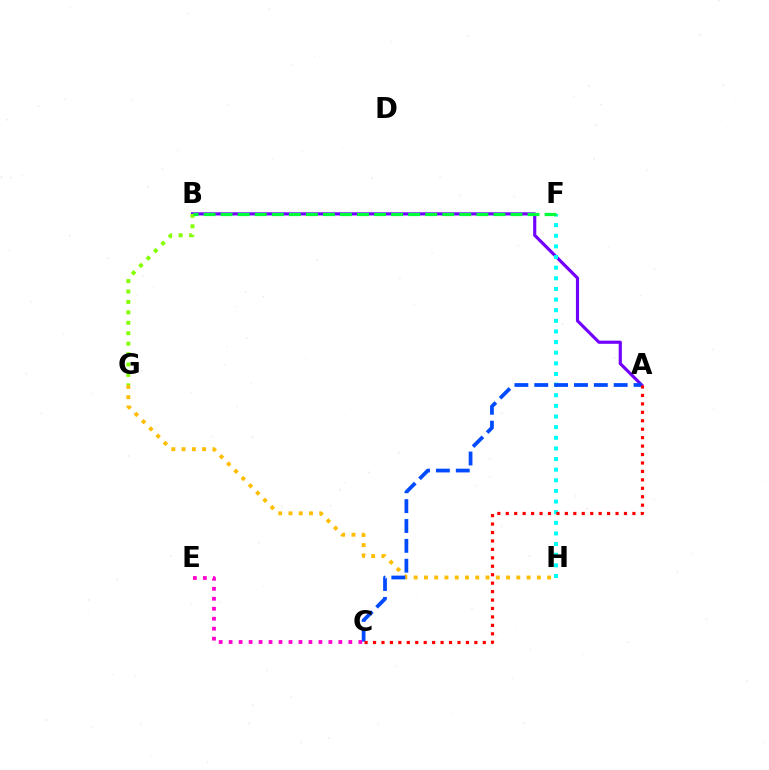{('A', 'B'): [{'color': '#7200ff', 'line_style': 'solid', 'thickness': 2.27}], ('F', 'H'): [{'color': '#00fff6', 'line_style': 'dotted', 'thickness': 2.89}], ('G', 'H'): [{'color': '#ffbd00', 'line_style': 'dotted', 'thickness': 2.79}], ('A', 'C'): [{'color': '#004bff', 'line_style': 'dashed', 'thickness': 2.7}, {'color': '#ff0000', 'line_style': 'dotted', 'thickness': 2.29}], ('B', 'G'): [{'color': '#84ff00', 'line_style': 'dotted', 'thickness': 2.83}], ('C', 'E'): [{'color': '#ff00cf', 'line_style': 'dotted', 'thickness': 2.71}], ('B', 'F'): [{'color': '#00ff39', 'line_style': 'dashed', 'thickness': 2.32}]}